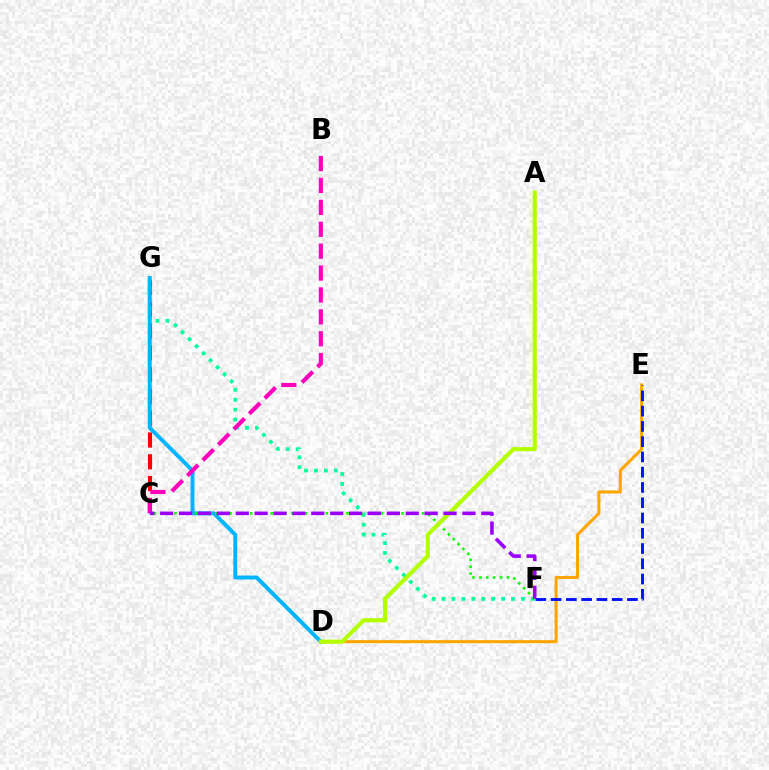{('C', 'G'): [{'color': '#ff0000', 'line_style': 'dashed', 'thickness': 2.96}], ('F', 'G'): [{'color': '#00ff9d', 'line_style': 'dotted', 'thickness': 2.7}], ('D', 'E'): [{'color': '#ffa500', 'line_style': 'solid', 'thickness': 2.2}], ('D', 'G'): [{'color': '#00b5ff', 'line_style': 'solid', 'thickness': 2.83}], ('E', 'F'): [{'color': '#0010ff', 'line_style': 'dashed', 'thickness': 2.07}], ('C', 'F'): [{'color': '#08ff00', 'line_style': 'dotted', 'thickness': 1.87}, {'color': '#9b00ff', 'line_style': 'dashed', 'thickness': 2.57}], ('B', 'C'): [{'color': '#ff00bd', 'line_style': 'dashed', 'thickness': 2.98}], ('A', 'D'): [{'color': '#b3ff00', 'line_style': 'solid', 'thickness': 2.99}]}